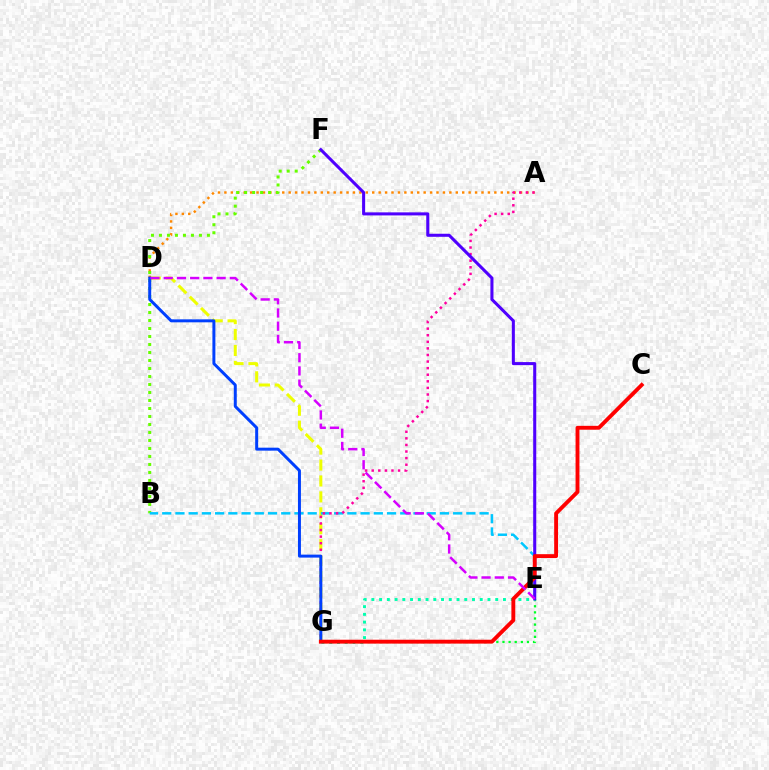{('D', 'G'): [{'color': '#eeff00', 'line_style': 'dashed', 'thickness': 2.16}, {'color': '#003fff', 'line_style': 'solid', 'thickness': 2.14}], ('E', 'G'): [{'color': '#00ff27', 'line_style': 'dotted', 'thickness': 1.66}, {'color': '#00ffaf', 'line_style': 'dotted', 'thickness': 2.1}], ('A', 'D'): [{'color': '#ff8800', 'line_style': 'dotted', 'thickness': 1.75}], ('B', 'F'): [{'color': '#66ff00', 'line_style': 'dotted', 'thickness': 2.17}], ('B', 'E'): [{'color': '#00c7ff', 'line_style': 'dashed', 'thickness': 1.8}], ('A', 'G'): [{'color': '#ff00a0', 'line_style': 'dotted', 'thickness': 1.79}], ('E', 'F'): [{'color': '#4f00ff', 'line_style': 'solid', 'thickness': 2.2}], ('C', 'G'): [{'color': '#ff0000', 'line_style': 'solid', 'thickness': 2.79}], ('D', 'E'): [{'color': '#d600ff', 'line_style': 'dashed', 'thickness': 1.8}]}